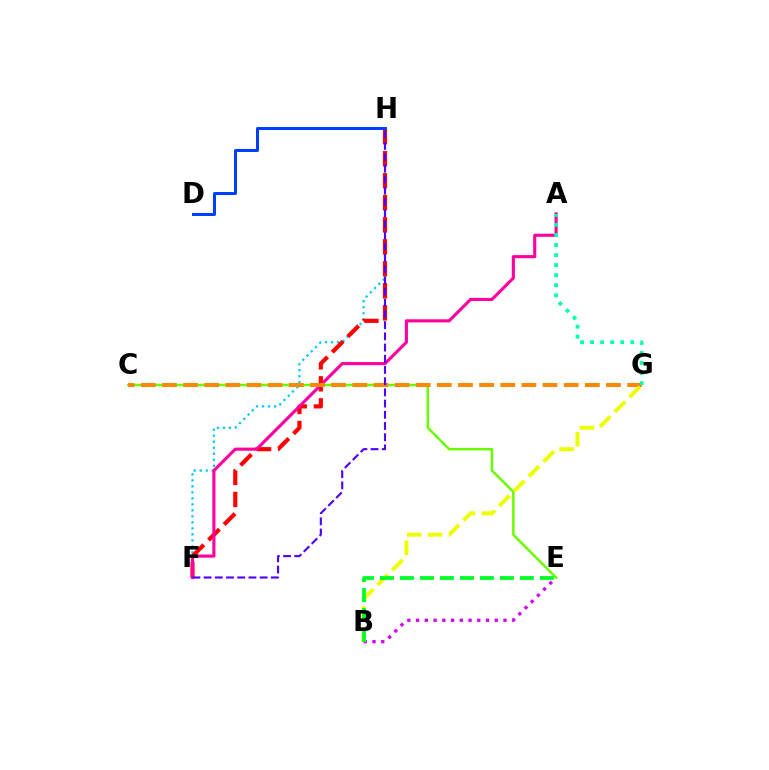{('B', 'E'): [{'color': '#d600ff', 'line_style': 'dotted', 'thickness': 2.38}, {'color': '#00ff27', 'line_style': 'dashed', 'thickness': 2.72}], ('F', 'H'): [{'color': '#00c7ff', 'line_style': 'dotted', 'thickness': 1.63}, {'color': '#ff0000', 'line_style': 'dashed', 'thickness': 2.99}, {'color': '#4f00ff', 'line_style': 'dashed', 'thickness': 1.52}], ('C', 'E'): [{'color': '#66ff00', 'line_style': 'solid', 'thickness': 1.77}], ('A', 'F'): [{'color': '#ff00a0', 'line_style': 'solid', 'thickness': 2.24}], ('C', 'G'): [{'color': '#ff8800', 'line_style': 'dashed', 'thickness': 2.87}], ('B', 'G'): [{'color': '#eeff00', 'line_style': 'dashed', 'thickness': 2.83}], ('A', 'G'): [{'color': '#00ffaf', 'line_style': 'dotted', 'thickness': 2.73}], ('D', 'H'): [{'color': '#003fff', 'line_style': 'solid', 'thickness': 2.16}]}